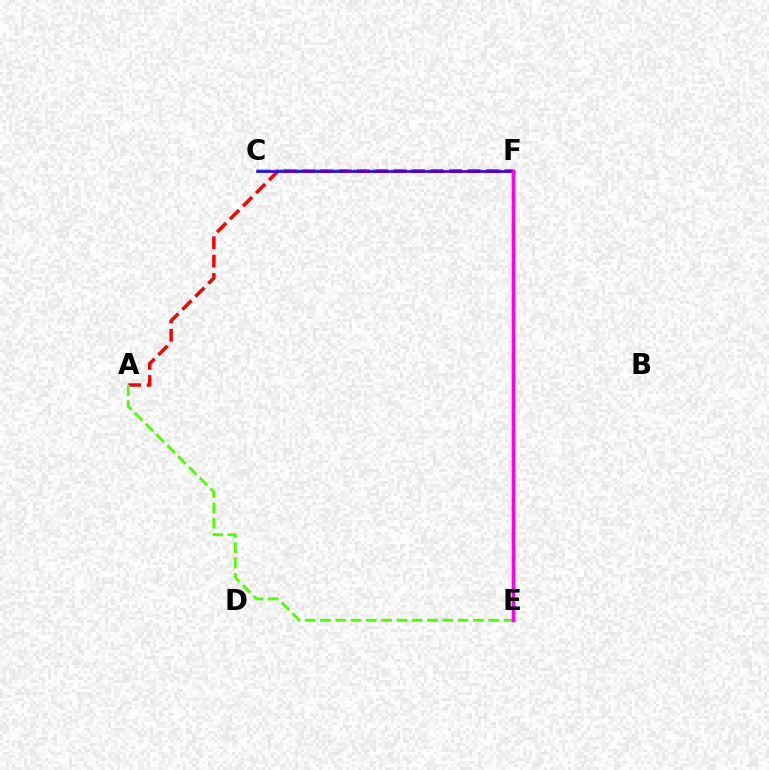{('C', 'F'): [{'color': '#00ff86', 'line_style': 'dashed', 'thickness': 2.61}, {'color': '#3700ff', 'line_style': 'solid', 'thickness': 1.92}], ('A', 'F'): [{'color': '#ff0000', 'line_style': 'dashed', 'thickness': 2.5}], ('E', 'F'): [{'color': '#ffd500', 'line_style': 'dotted', 'thickness': 2.26}, {'color': '#009eff', 'line_style': 'solid', 'thickness': 2.35}, {'color': '#ff00ed', 'line_style': 'solid', 'thickness': 2.51}], ('A', 'E'): [{'color': '#4fff00', 'line_style': 'dashed', 'thickness': 2.08}]}